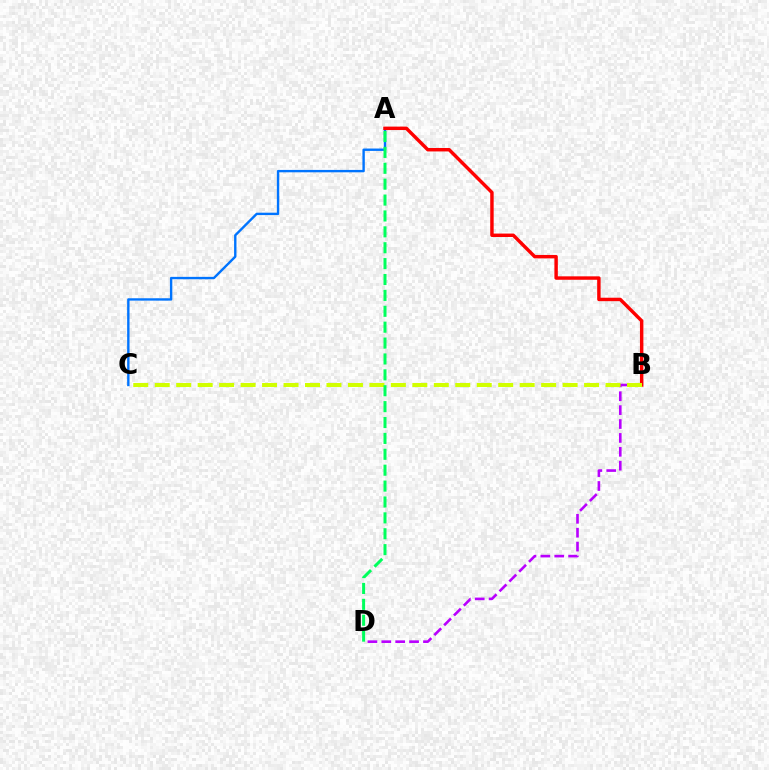{('A', 'C'): [{'color': '#0074ff', 'line_style': 'solid', 'thickness': 1.72}], ('B', 'D'): [{'color': '#b900ff', 'line_style': 'dashed', 'thickness': 1.89}], ('A', 'B'): [{'color': '#ff0000', 'line_style': 'solid', 'thickness': 2.47}], ('B', 'C'): [{'color': '#d1ff00', 'line_style': 'dashed', 'thickness': 2.92}], ('A', 'D'): [{'color': '#00ff5c', 'line_style': 'dashed', 'thickness': 2.16}]}